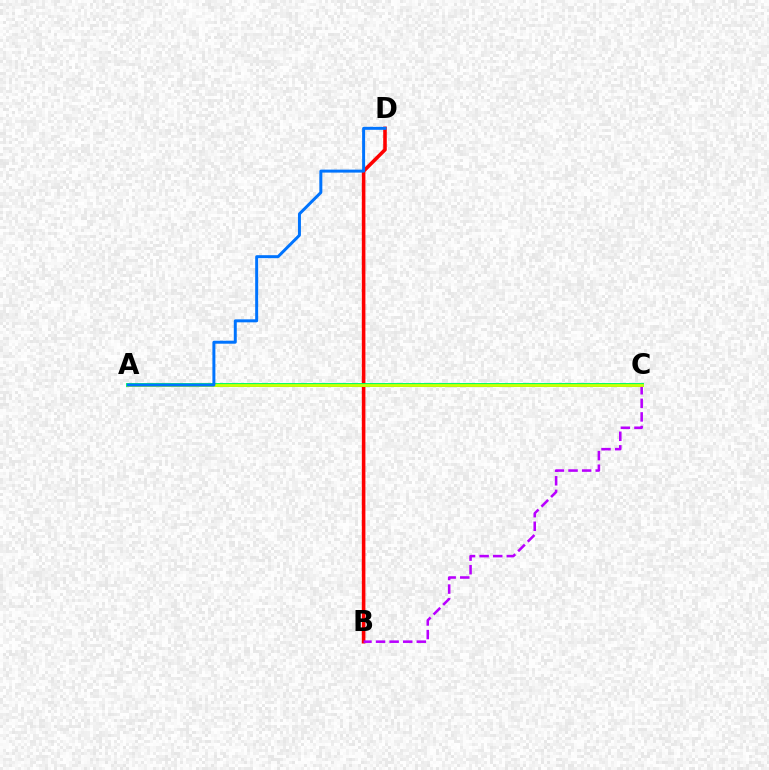{('B', 'D'): [{'color': '#ff0000', 'line_style': 'solid', 'thickness': 2.57}], ('A', 'C'): [{'color': '#00ff5c', 'line_style': 'solid', 'thickness': 2.79}, {'color': '#d1ff00', 'line_style': 'solid', 'thickness': 2.0}], ('B', 'C'): [{'color': '#b900ff', 'line_style': 'dashed', 'thickness': 1.85}], ('A', 'D'): [{'color': '#0074ff', 'line_style': 'solid', 'thickness': 2.14}]}